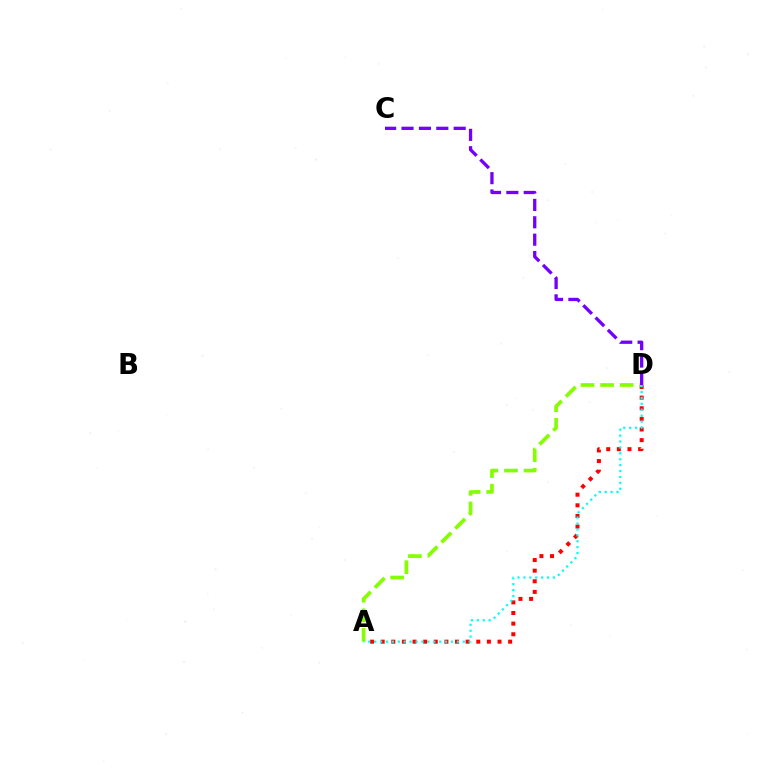{('A', 'D'): [{'color': '#ff0000', 'line_style': 'dotted', 'thickness': 2.89}, {'color': '#84ff00', 'line_style': 'dashed', 'thickness': 2.66}, {'color': '#00fff6', 'line_style': 'dotted', 'thickness': 1.61}], ('C', 'D'): [{'color': '#7200ff', 'line_style': 'dashed', 'thickness': 2.36}]}